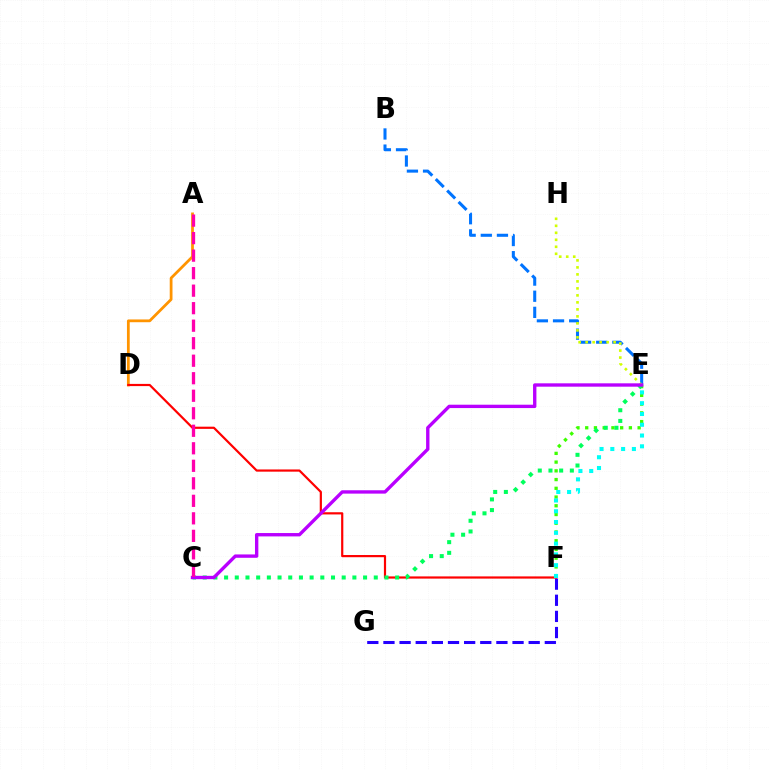{('F', 'G'): [{'color': '#2500ff', 'line_style': 'dashed', 'thickness': 2.19}], ('B', 'E'): [{'color': '#0074ff', 'line_style': 'dashed', 'thickness': 2.19}], ('A', 'D'): [{'color': '#ff9400', 'line_style': 'solid', 'thickness': 1.99}], ('D', 'F'): [{'color': '#ff0000', 'line_style': 'solid', 'thickness': 1.58}], ('E', 'F'): [{'color': '#3dff00', 'line_style': 'dotted', 'thickness': 2.37}, {'color': '#00fff6', 'line_style': 'dotted', 'thickness': 2.93}], ('E', 'H'): [{'color': '#d1ff00', 'line_style': 'dotted', 'thickness': 1.9}], ('C', 'E'): [{'color': '#00ff5c', 'line_style': 'dotted', 'thickness': 2.9}, {'color': '#b900ff', 'line_style': 'solid', 'thickness': 2.42}], ('A', 'C'): [{'color': '#ff00ac', 'line_style': 'dashed', 'thickness': 2.38}]}